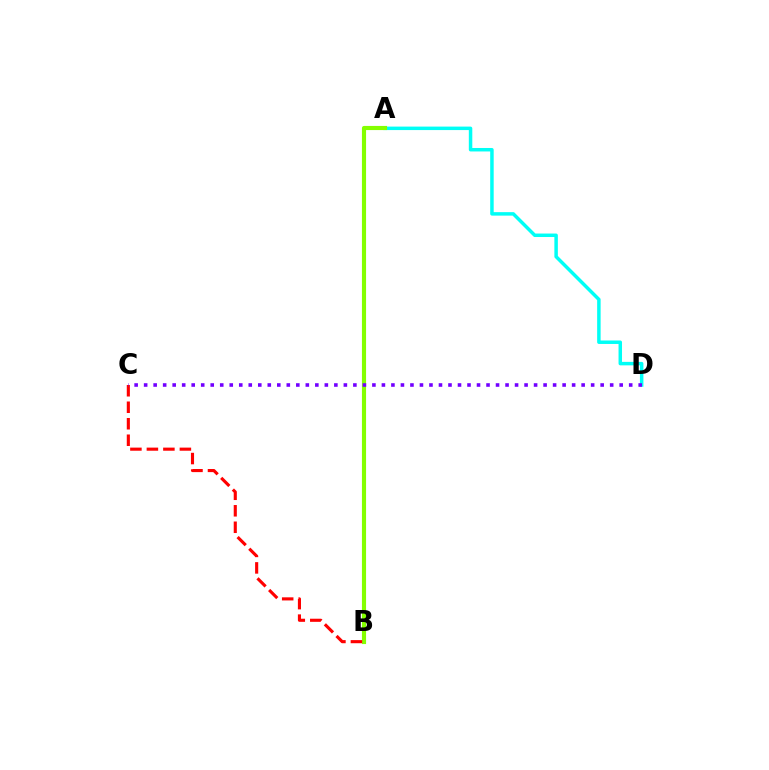{('A', 'D'): [{'color': '#00fff6', 'line_style': 'solid', 'thickness': 2.51}], ('A', 'B'): [{'color': '#84ff00', 'line_style': 'solid', 'thickness': 2.98}], ('B', 'C'): [{'color': '#ff0000', 'line_style': 'dashed', 'thickness': 2.24}], ('C', 'D'): [{'color': '#7200ff', 'line_style': 'dotted', 'thickness': 2.58}]}